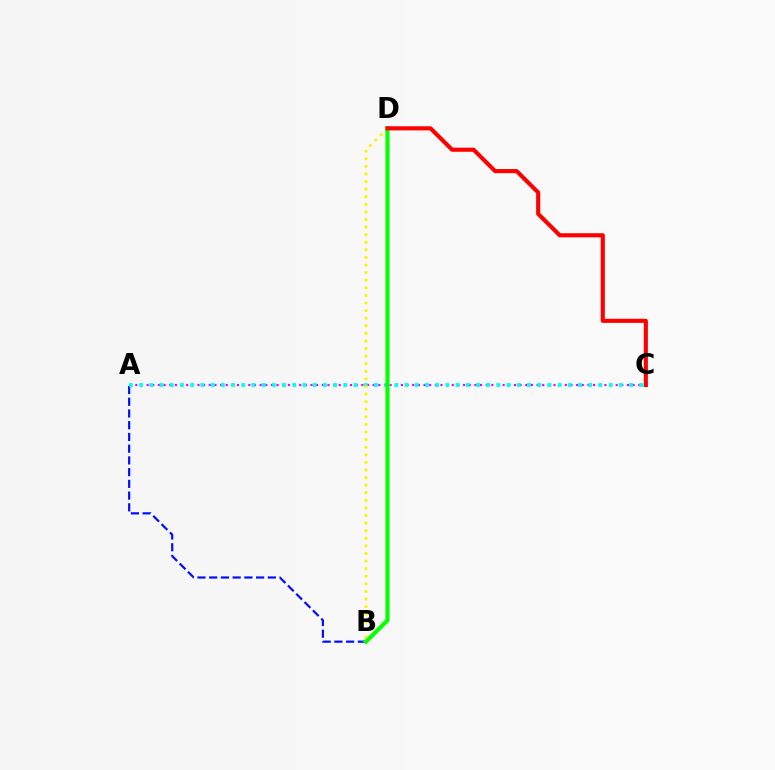{('A', 'B'): [{'color': '#0010ff', 'line_style': 'dashed', 'thickness': 1.59}], ('A', 'C'): [{'color': '#ee00ff', 'line_style': 'dotted', 'thickness': 1.54}, {'color': '#00fff6', 'line_style': 'dotted', 'thickness': 2.77}], ('B', 'D'): [{'color': '#fcf500', 'line_style': 'dotted', 'thickness': 2.06}, {'color': '#08ff00', 'line_style': 'solid', 'thickness': 2.97}], ('C', 'D'): [{'color': '#ff0000', 'line_style': 'solid', 'thickness': 2.96}]}